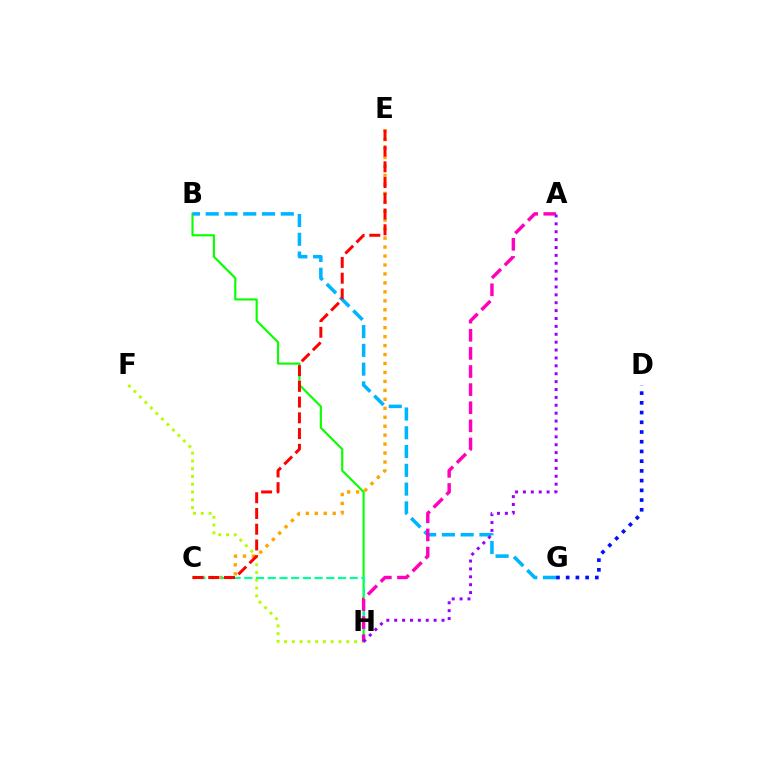{('C', 'E'): [{'color': '#ffa500', 'line_style': 'dotted', 'thickness': 2.43}, {'color': '#ff0000', 'line_style': 'dashed', 'thickness': 2.14}], ('B', 'H'): [{'color': '#08ff00', 'line_style': 'solid', 'thickness': 1.54}], ('B', 'G'): [{'color': '#00b5ff', 'line_style': 'dashed', 'thickness': 2.55}], ('C', 'H'): [{'color': '#00ff9d', 'line_style': 'dashed', 'thickness': 1.59}], ('F', 'H'): [{'color': '#b3ff00', 'line_style': 'dotted', 'thickness': 2.11}], ('A', 'H'): [{'color': '#ff00bd', 'line_style': 'dashed', 'thickness': 2.46}, {'color': '#9b00ff', 'line_style': 'dotted', 'thickness': 2.14}], ('D', 'G'): [{'color': '#0010ff', 'line_style': 'dotted', 'thickness': 2.64}]}